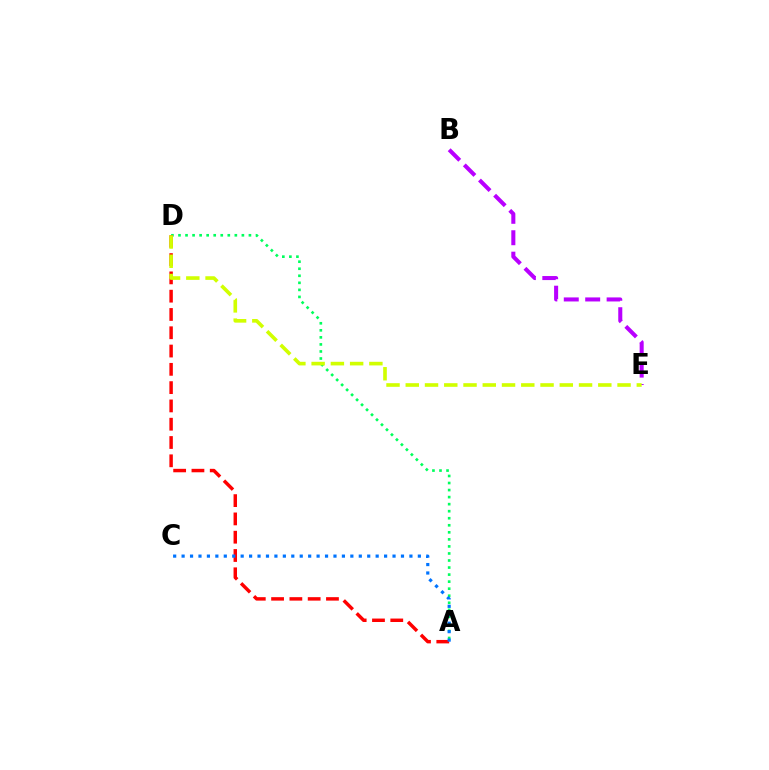{('A', 'D'): [{'color': '#00ff5c', 'line_style': 'dotted', 'thickness': 1.91}, {'color': '#ff0000', 'line_style': 'dashed', 'thickness': 2.48}], ('B', 'E'): [{'color': '#b900ff', 'line_style': 'dashed', 'thickness': 2.91}], ('D', 'E'): [{'color': '#d1ff00', 'line_style': 'dashed', 'thickness': 2.62}], ('A', 'C'): [{'color': '#0074ff', 'line_style': 'dotted', 'thickness': 2.29}]}